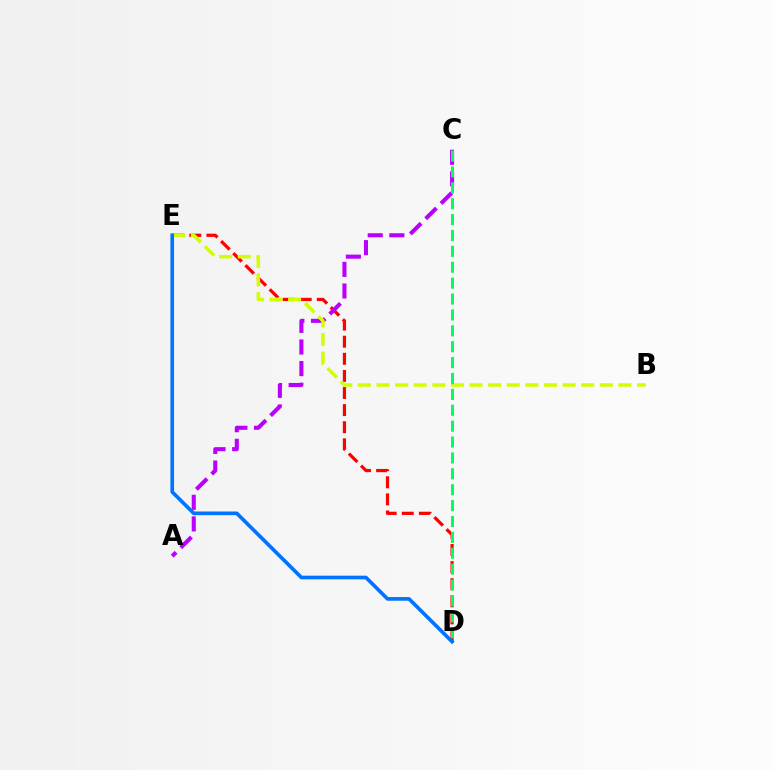{('D', 'E'): [{'color': '#ff0000', 'line_style': 'dashed', 'thickness': 2.32}, {'color': '#0074ff', 'line_style': 'solid', 'thickness': 2.63}], ('A', 'C'): [{'color': '#b900ff', 'line_style': 'dashed', 'thickness': 2.94}], ('B', 'E'): [{'color': '#d1ff00', 'line_style': 'dashed', 'thickness': 2.53}], ('C', 'D'): [{'color': '#00ff5c', 'line_style': 'dashed', 'thickness': 2.16}]}